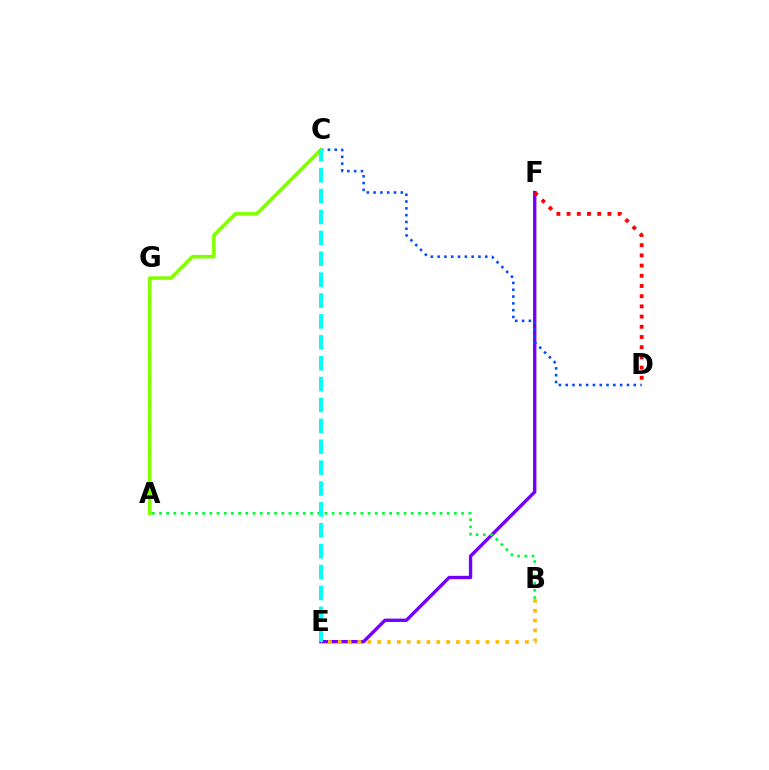{('E', 'F'): [{'color': '#7200ff', 'line_style': 'solid', 'thickness': 2.42}], ('D', 'F'): [{'color': '#ff0000', 'line_style': 'dotted', 'thickness': 2.77}], ('A', 'G'): [{'color': '#ff00cf', 'line_style': 'dashed', 'thickness': 1.59}], ('A', 'B'): [{'color': '#00ff39', 'line_style': 'dotted', 'thickness': 1.95}], ('C', 'D'): [{'color': '#004bff', 'line_style': 'dotted', 'thickness': 1.85}], ('A', 'C'): [{'color': '#84ff00', 'line_style': 'solid', 'thickness': 2.57}], ('B', 'E'): [{'color': '#ffbd00', 'line_style': 'dotted', 'thickness': 2.68}], ('C', 'E'): [{'color': '#00fff6', 'line_style': 'dashed', 'thickness': 2.84}]}